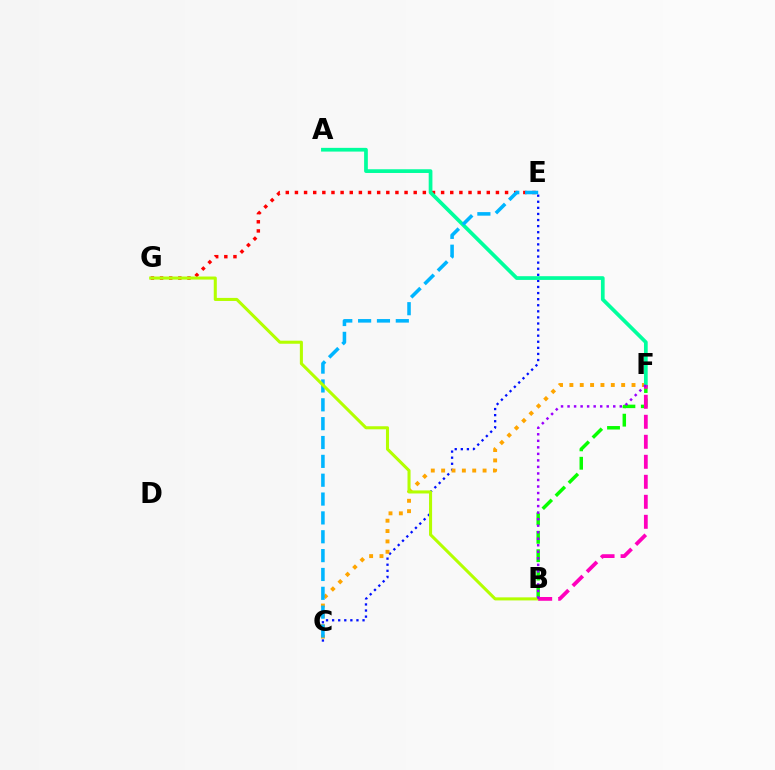{('E', 'G'): [{'color': '#ff0000', 'line_style': 'dotted', 'thickness': 2.48}], ('C', 'E'): [{'color': '#0010ff', 'line_style': 'dotted', 'thickness': 1.65}, {'color': '#00b5ff', 'line_style': 'dashed', 'thickness': 2.56}], ('C', 'F'): [{'color': '#ffa500', 'line_style': 'dotted', 'thickness': 2.81}], ('A', 'F'): [{'color': '#00ff9d', 'line_style': 'solid', 'thickness': 2.68}], ('B', 'F'): [{'color': '#08ff00', 'line_style': 'dashed', 'thickness': 2.5}, {'color': '#ff00bd', 'line_style': 'dashed', 'thickness': 2.72}, {'color': '#9b00ff', 'line_style': 'dotted', 'thickness': 1.77}], ('B', 'G'): [{'color': '#b3ff00', 'line_style': 'solid', 'thickness': 2.2}]}